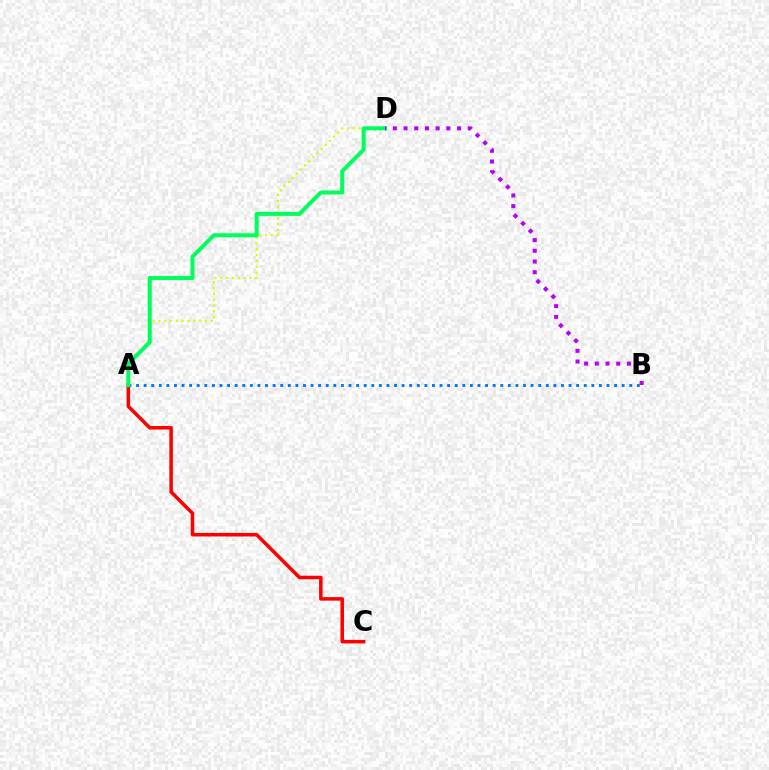{('A', 'C'): [{'color': '#ff0000', 'line_style': 'solid', 'thickness': 2.54}], ('A', 'D'): [{'color': '#d1ff00', 'line_style': 'dotted', 'thickness': 1.58}, {'color': '#00ff5c', 'line_style': 'solid', 'thickness': 2.88}], ('A', 'B'): [{'color': '#0074ff', 'line_style': 'dotted', 'thickness': 2.06}], ('B', 'D'): [{'color': '#b900ff', 'line_style': 'dotted', 'thickness': 2.91}]}